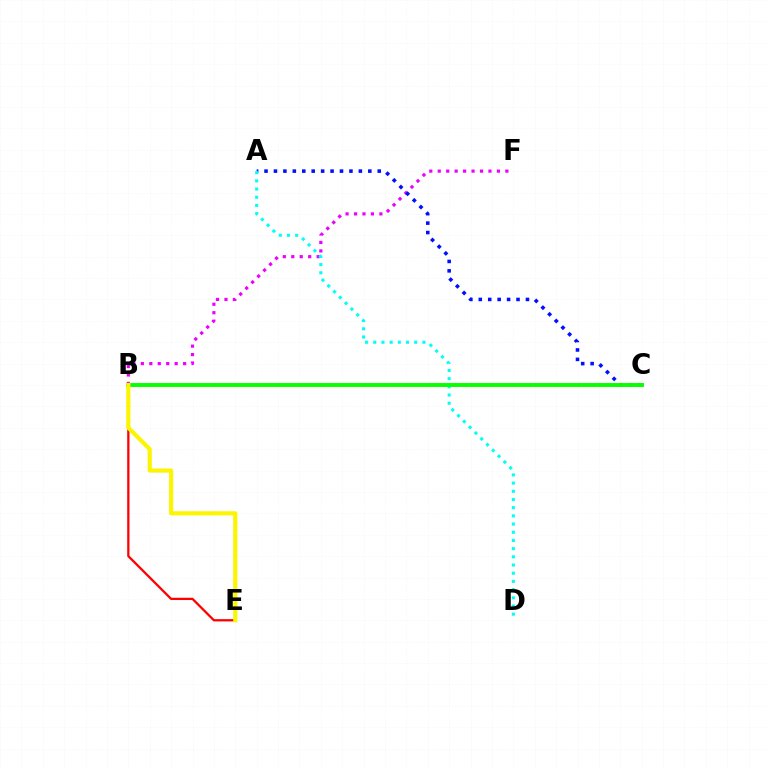{('B', 'F'): [{'color': '#ee00ff', 'line_style': 'dotted', 'thickness': 2.3}], ('B', 'E'): [{'color': '#ff0000', 'line_style': 'solid', 'thickness': 1.63}, {'color': '#fcf500', 'line_style': 'solid', 'thickness': 2.98}], ('A', 'C'): [{'color': '#0010ff', 'line_style': 'dotted', 'thickness': 2.56}], ('A', 'D'): [{'color': '#00fff6', 'line_style': 'dotted', 'thickness': 2.23}], ('B', 'C'): [{'color': '#08ff00', 'line_style': 'solid', 'thickness': 2.82}]}